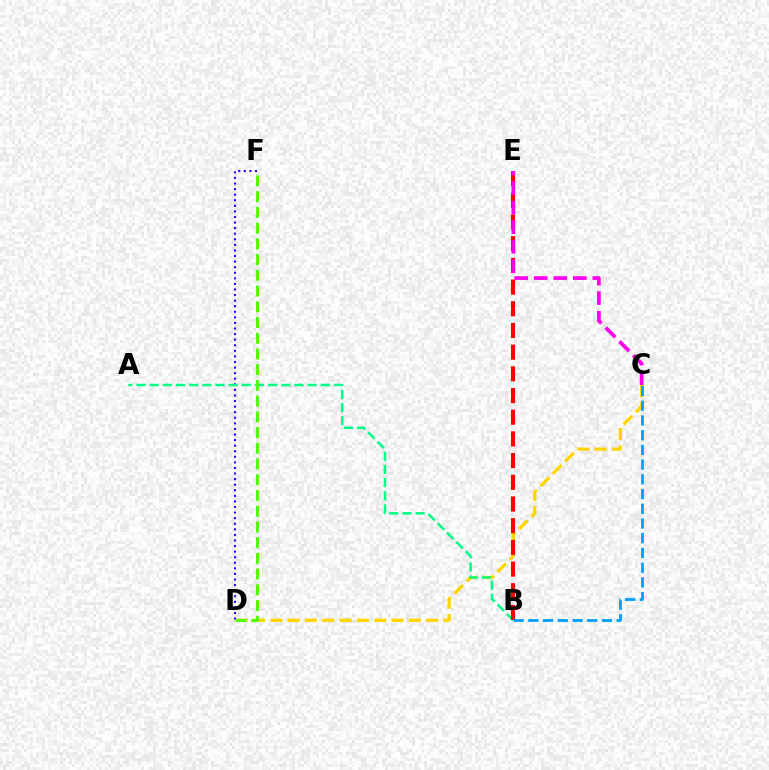{('C', 'D'): [{'color': '#ffd500', 'line_style': 'dashed', 'thickness': 2.35}], ('D', 'F'): [{'color': '#3700ff', 'line_style': 'dotted', 'thickness': 1.52}, {'color': '#4fff00', 'line_style': 'dashed', 'thickness': 2.14}], ('A', 'B'): [{'color': '#00ff86', 'line_style': 'dashed', 'thickness': 1.79}], ('B', 'E'): [{'color': '#ff0000', 'line_style': 'dashed', 'thickness': 2.95}], ('C', 'E'): [{'color': '#ff00ed', 'line_style': 'dashed', 'thickness': 2.66}], ('B', 'C'): [{'color': '#009eff', 'line_style': 'dashed', 'thickness': 2.0}]}